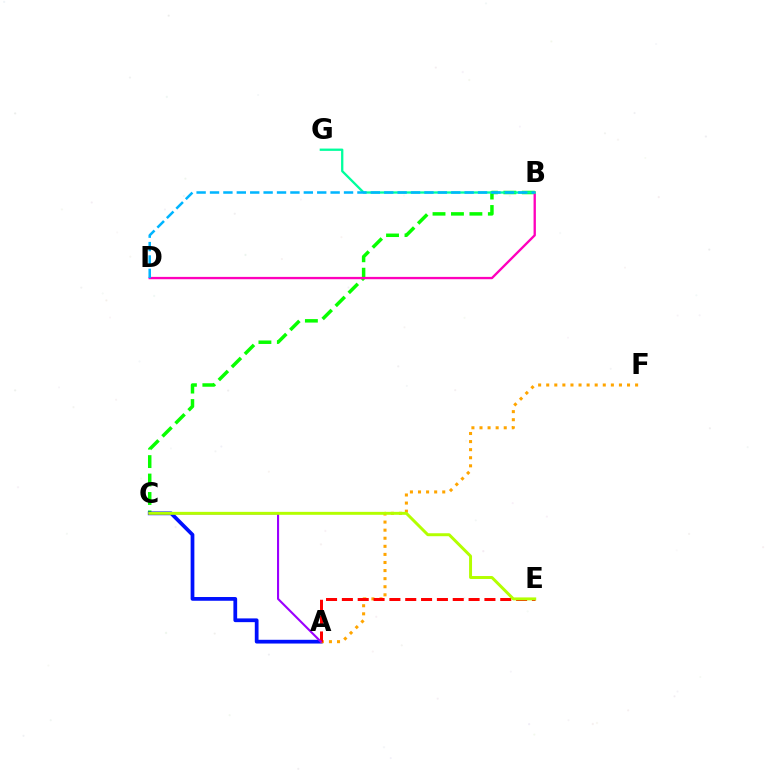{('B', 'C'): [{'color': '#08ff00', 'line_style': 'dashed', 'thickness': 2.51}], ('A', 'C'): [{'color': '#0010ff', 'line_style': 'solid', 'thickness': 2.7}, {'color': '#9b00ff', 'line_style': 'solid', 'thickness': 1.52}], ('B', 'D'): [{'color': '#ff00bd', 'line_style': 'solid', 'thickness': 1.68}, {'color': '#00b5ff', 'line_style': 'dashed', 'thickness': 1.82}], ('A', 'F'): [{'color': '#ffa500', 'line_style': 'dotted', 'thickness': 2.2}], ('B', 'G'): [{'color': '#00ff9d', 'line_style': 'solid', 'thickness': 1.66}], ('A', 'E'): [{'color': '#ff0000', 'line_style': 'dashed', 'thickness': 2.15}], ('C', 'E'): [{'color': '#b3ff00', 'line_style': 'solid', 'thickness': 2.13}]}